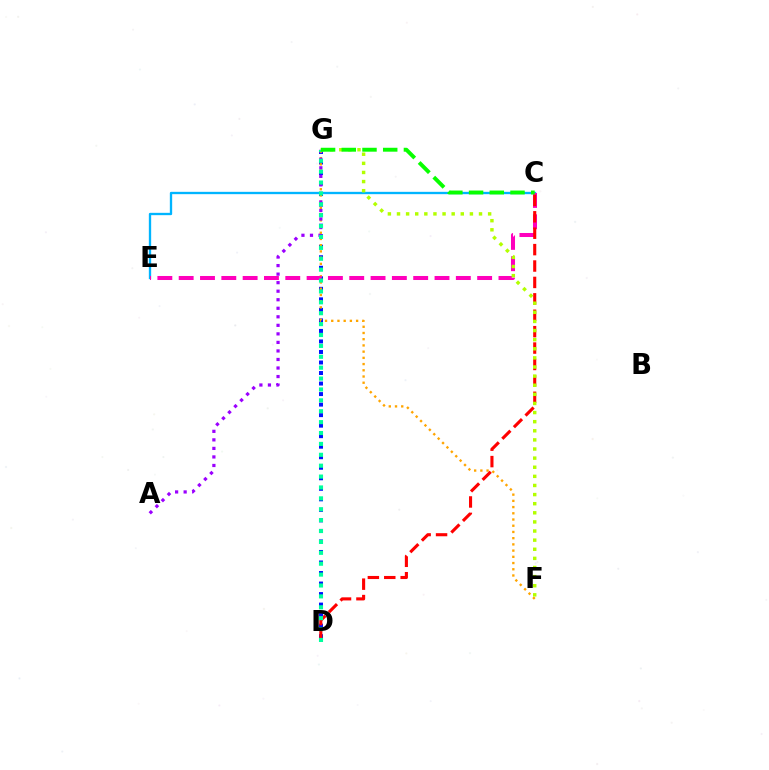{('C', 'E'): [{'color': '#00b5ff', 'line_style': 'solid', 'thickness': 1.68}, {'color': '#ff00bd', 'line_style': 'dashed', 'thickness': 2.9}], ('D', 'G'): [{'color': '#0010ff', 'line_style': 'dotted', 'thickness': 2.86}, {'color': '#00ff9d', 'line_style': 'dotted', 'thickness': 2.96}], ('F', 'G'): [{'color': '#ffa500', 'line_style': 'dotted', 'thickness': 1.69}, {'color': '#b3ff00', 'line_style': 'dotted', 'thickness': 2.48}], ('A', 'G'): [{'color': '#9b00ff', 'line_style': 'dotted', 'thickness': 2.32}], ('C', 'D'): [{'color': '#ff0000', 'line_style': 'dashed', 'thickness': 2.23}], ('C', 'G'): [{'color': '#08ff00', 'line_style': 'dashed', 'thickness': 2.81}]}